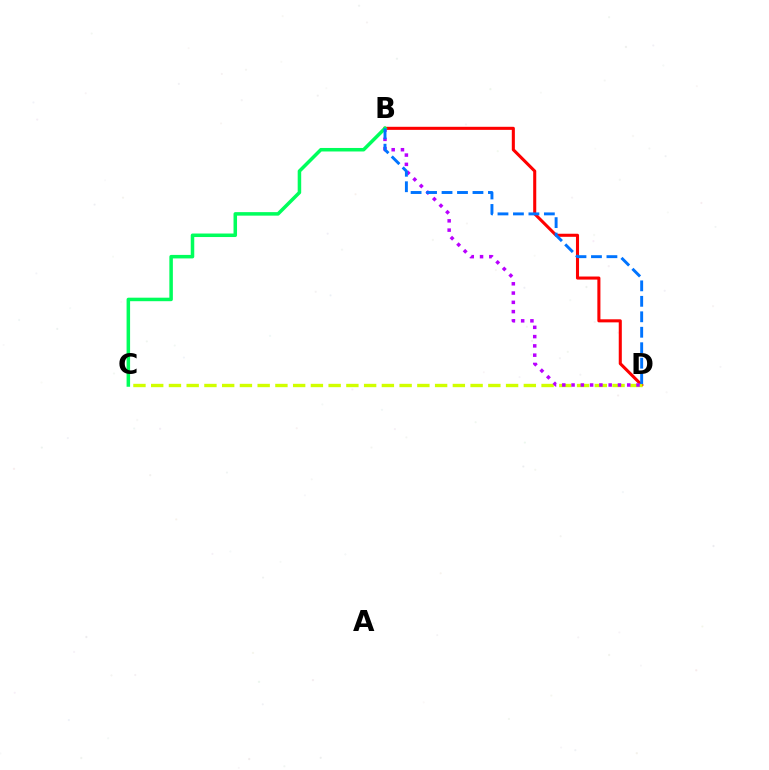{('B', 'D'): [{'color': '#ff0000', 'line_style': 'solid', 'thickness': 2.21}, {'color': '#b900ff', 'line_style': 'dotted', 'thickness': 2.52}, {'color': '#0074ff', 'line_style': 'dashed', 'thickness': 2.1}], ('C', 'D'): [{'color': '#d1ff00', 'line_style': 'dashed', 'thickness': 2.41}], ('B', 'C'): [{'color': '#00ff5c', 'line_style': 'solid', 'thickness': 2.53}]}